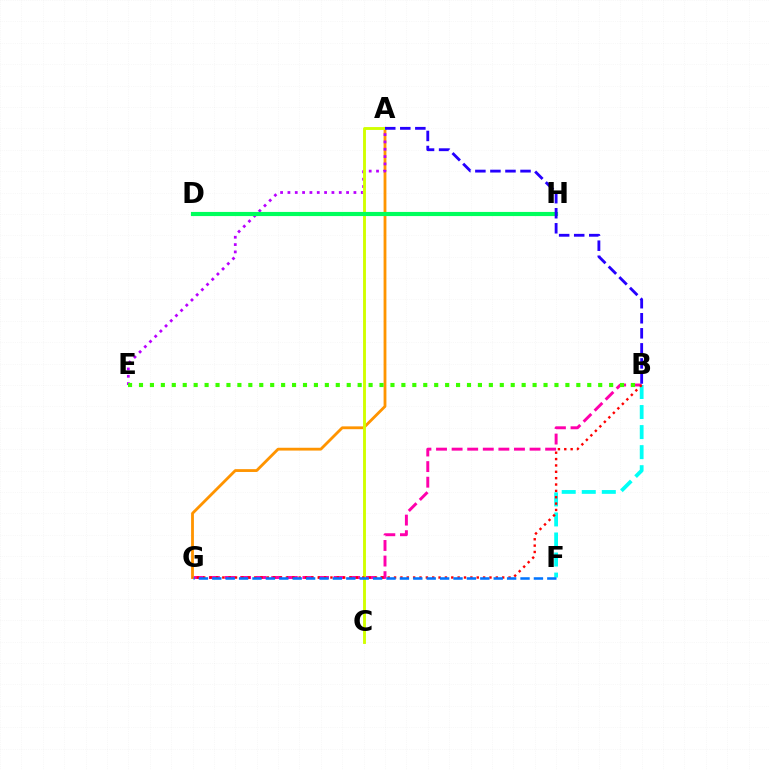{('B', 'G'): [{'color': '#ff00ac', 'line_style': 'dashed', 'thickness': 2.12}, {'color': '#ff0000', 'line_style': 'dotted', 'thickness': 1.73}], ('A', 'G'): [{'color': '#ff9400', 'line_style': 'solid', 'thickness': 2.03}], ('A', 'E'): [{'color': '#b900ff', 'line_style': 'dotted', 'thickness': 1.99}], ('B', 'E'): [{'color': '#3dff00', 'line_style': 'dotted', 'thickness': 2.97}], ('A', 'C'): [{'color': '#d1ff00', 'line_style': 'solid', 'thickness': 2.08}], ('B', 'F'): [{'color': '#00fff6', 'line_style': 'dashed', 'thickness': 2.72}], ('D', 'H'): [{'color': '#00ff5c', 'line_style': 'solid', 'thickness': 2.98}], ('A', 'B'): [{'color': '#2500ff', 'line_style': 'dashed', 'thickness': 2.04}], ('F', 'G'): [{'color': '#0074ff', 'line_style': 'dashed', 'thickness': 1.82}]}